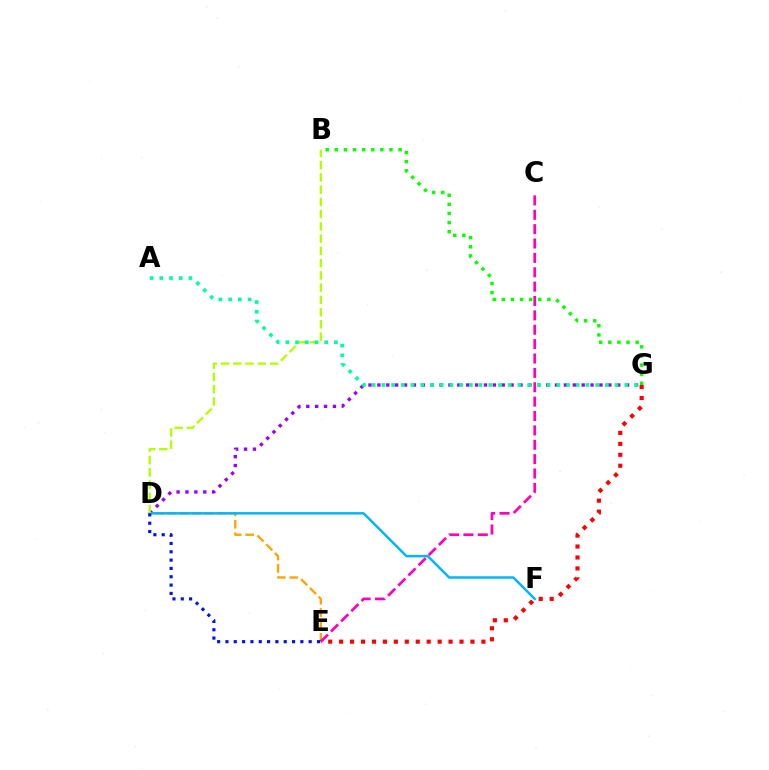{('D', 'E'): [{'color': '#ffa500', 'line_style': 'dashed', 'thickness': 1.68}, {'color': '#0010ff', 'line_style': 'dotted', 'thickness': 2.26}], ('D', 'G'): [{'color': '#9b00ff', 'line_style': 'dotted', 'thickness': 2.41}], ('D', 'F'): [{'color': '#00b5ff', 'line_style': 'solid', 'thickness': 1.78}], ('B', 'D'): [{'color': '#b3ff00', 'line_style': 'dashed', 'thickness': 1.66}], ('C', 'E'): [{'color': '#ff00bd', 'line_style': 'dashed', 'thickness': 1.95}], ('A', 'G'): [{'color': '#00ff9d', 'line_style': 'dotted', 'thickness': 2.64}], ('E', 'G'): [{'color': '#ff0000', 'line_style': 'dotted', 'thickness': 2.97}], ('B', 'G'): [{'color': '#08ff00', 'line_style': 'dotted', 'thickness': 2.48}]}